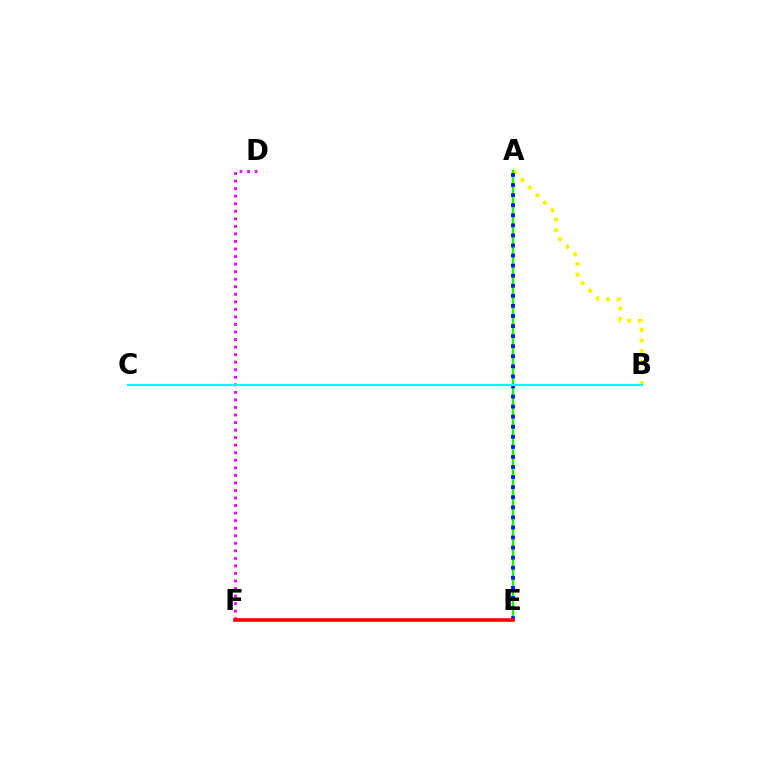{('A', 'B'): [{'color': '#fcf500', 'line_style': 'dotted', 'thickness': 2.9}], ('A', 'E'): [{'color': '#08ff00', 'line_style': 'solid', 'thickness': 1.7}, {'color': '#0010ff', 'line_style': 'dotted', 'thickness': 2.74}], ('D', 'F'): [{'color': '#ee00ff', 'line_style': 'dotted', 'thickness': 2.05}], ('E', 'F'): [{'color': '#ff0000', 'line_style': 'solid', 'thickness': 2.57}], ('B', 'C'): [{'color': '#00fff6', 'line_style': 'solid', 'thickness': 1.54}]}